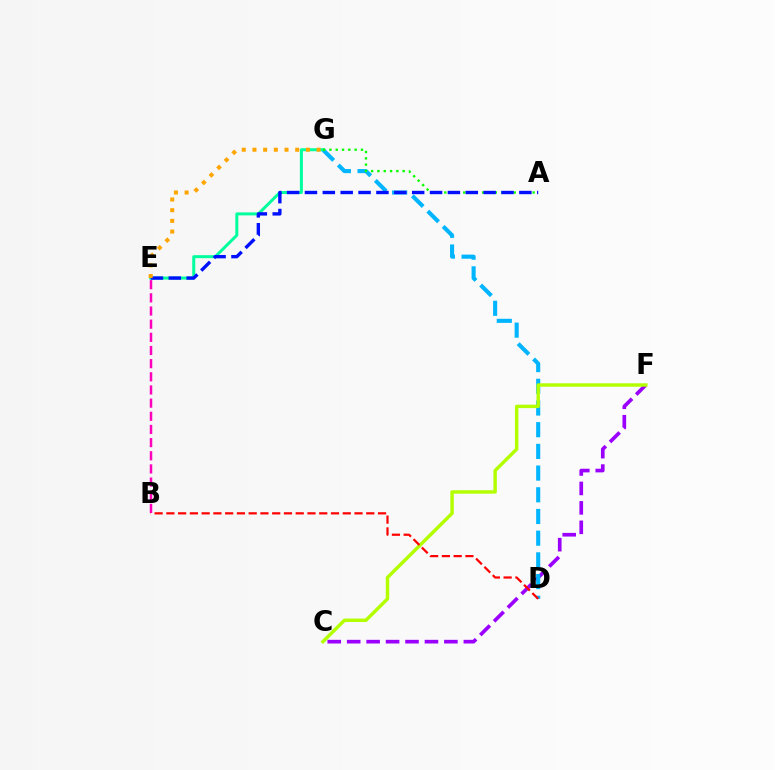{('C', 'F'): [{'color': '#9b00ff', 'line_style': 'dashed', 'thickness': 2.64}, {'color': '#b3ff00', 'line_style': 'solid', 'thickness': 2.47}], ('D', 'G'): [{'color': '#00b5ff', 'line_style': 'dashed', 'thickness': 2.95}], ('E', 'G'): [{'color': '#00ff9d', 'line_style': 'solid', 'thickness': 2.16}, {'color': '#ffa500', 'line_style': 'dotted', 'thickness': 2.9}], ('B', 'E'): [{'color': '#ff00bd', 'line_style': 'dashed', 'thickness': 1.79}], ('A', 'G'): [{'color': '#08ff00', 'line_style': 'dotted', 'thickness': 1.71}], ('B', 'D'): [{'color': '#ff0000', 'line_style': 'dashed', 'thickness': 1.6}], ('A', 'E'): [{'color': '#0010ff', 'line_style': 'dashed', 'thickness': 2.43}]}